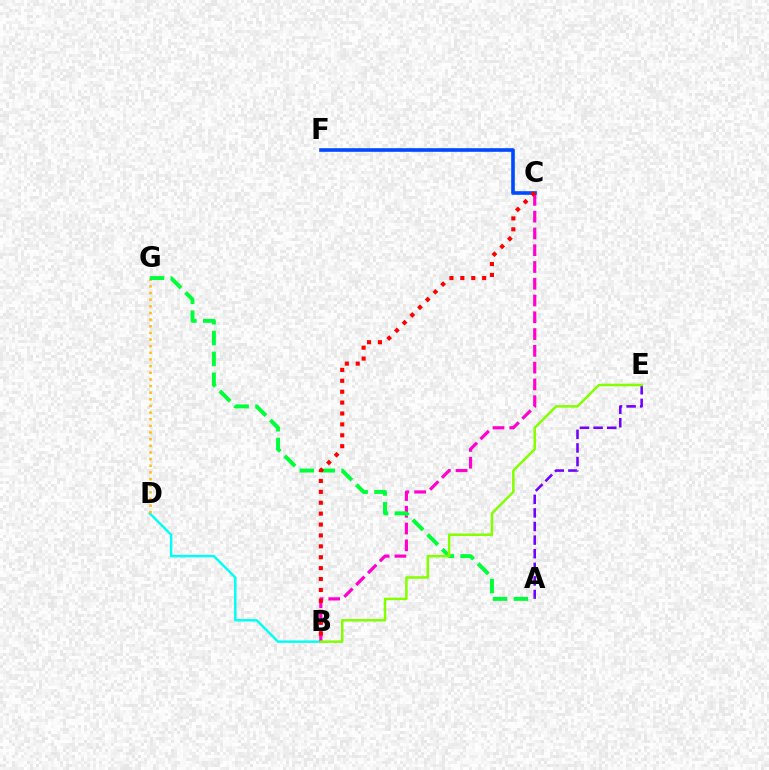{('B', 'D'): [{'color': '#00fff6', 'line_style': 'solid', 'thickness': 1.75}], ('B', 'C'): [{'color': '#ff00cf', 'line_style': 'dashed', 'thickness': 2.28}, {'color': '#ff0000', 'line_style': 'dotted', 'thickness': 2.96}], ('C', 'F'): [{'color': '#004bff', 'line_style': 'solid', 'thickness': 2.61}], ('A', 'E'): [{'color': '#7200ff', 'line_style': 'dashed', 'thickness': 1.85}], ('D', 'G'): [{'color': '#ffbd00', 'line_style': 'dotted', 'thickness': 1.8}], ('A', 'G'): [{'color': '#00ff39', 'line_style': 'dashed', 'thickness': 2.84}], ('B', 'E'): [{'color': '#84ff00', 'line_style': 'solid', 'thickness': 1.8}]}